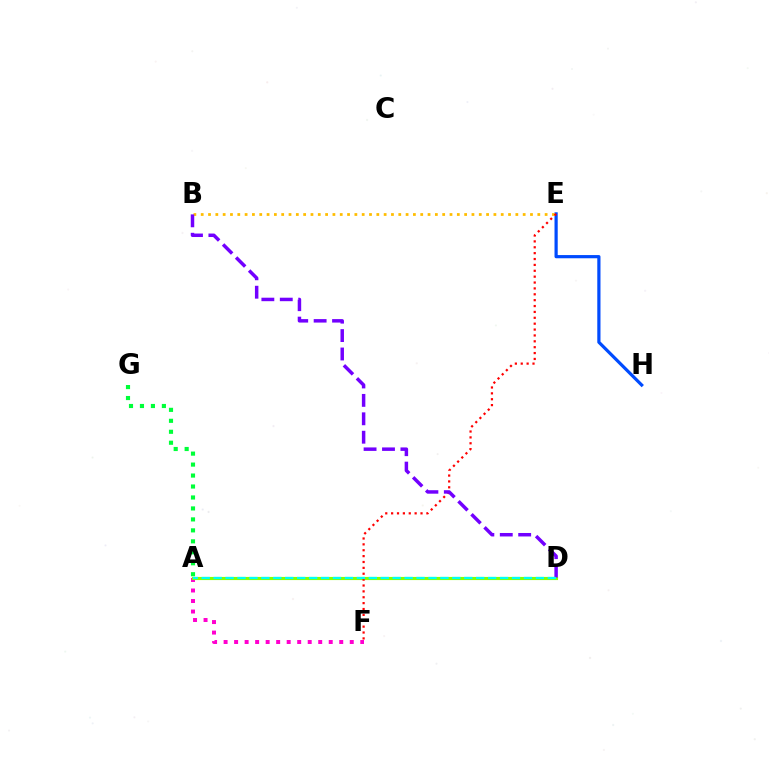{('A', 'F'): [{'color': '#ff00cf', 'line_style': 'dotted', 'thickness': 2.86}], ('A', 'D'): [{'color': '#84ff00', 'line_style': 'solid', 'thickness': 2.25}, {'color': '#00fff6', 'line_style': 'dashed', 'thickness': 1.62}], ('E', 'H'): [{'color': '#004bff', 'line_style': 'solid', 'thickness': 2.31}], ('A', 'G'): [{'color': '#00ff39', 'line_style': 'dotted', 'thickness': 2.98}], ('B', 'E'): [{'color': '#ffbd00', 'line_style': 'dotted', 'thickness': 1.99}], ('E', 'F'): [{'color': '#ff0000', 'line_style': 'dotted', 'thickness': 1.6}], ('B', 'D'): [{'color': '#7200ff', 'line_style': 'dashed', 'thickness': 2.5}]}